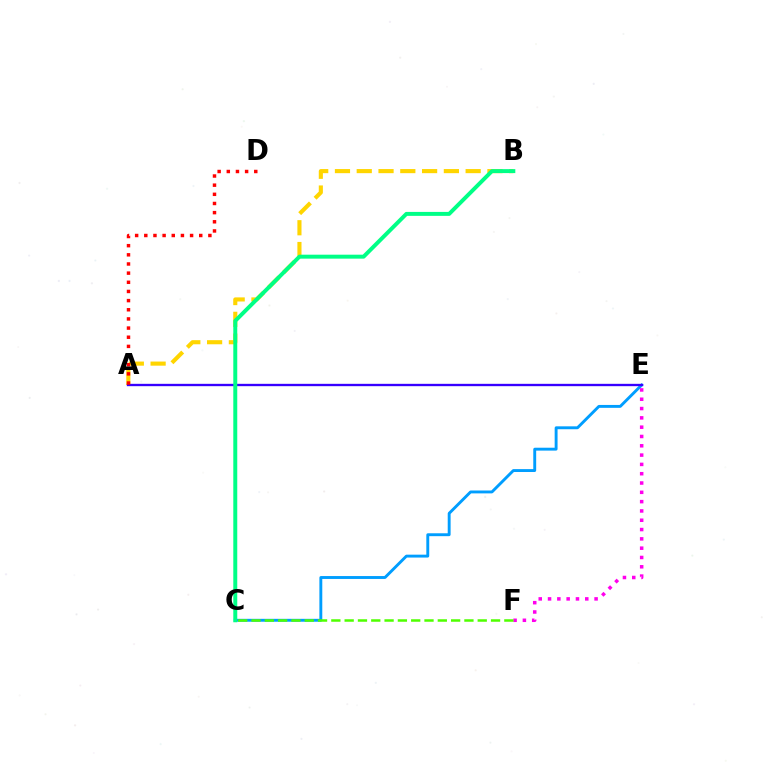{('C', 'E'): [{'color': '#009eff', 'line_style': 'solid', 'thickness': 2.08}], ('A', 'B'): [{'color': '#ffd500', 'line_style': 'dashed', 'thickness': 2.96}], ('A', 'E'): [{'color': '#3700ff', 'line_style': 'solid', 'thickness': 1.69}], ('B', 'C'): [{'color': '#00ff86', 'line_style': 'solid', 'thickness': 2.85}], ('A', 'D'): [{'color': '#ff0000', 'line_style': 'dotted', 'thickness': 2.49}], ('E', 'F'): [{'color': '#ff00ed', 'line_style': 'dotted', 'thickness': 2.53}], ('C', 'F'): [{'color': '#4fff00', 'line_style': 'dashed', 'thickness': 1.81}]}